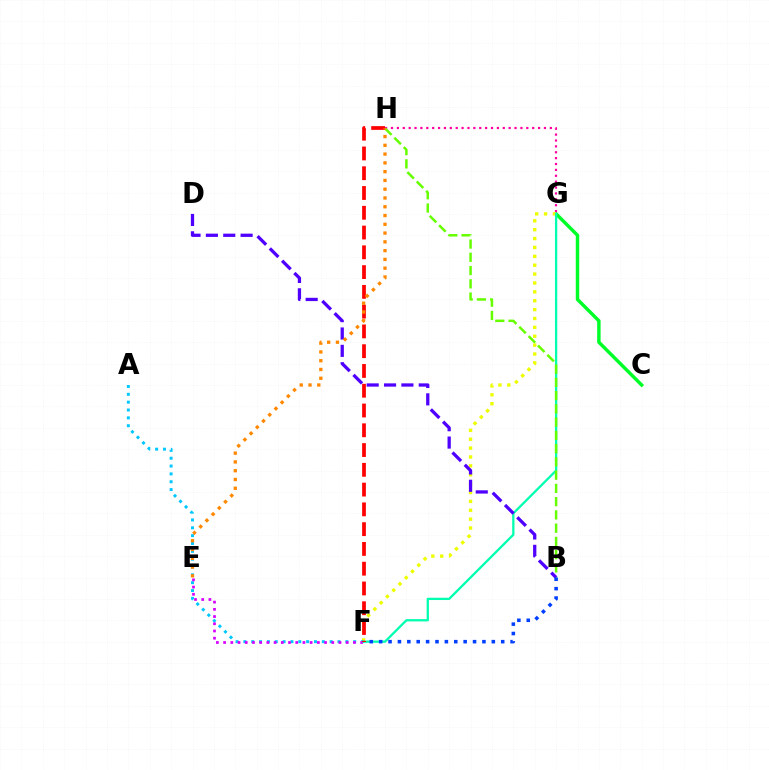{('C', 'G'): [{'color': '#00ff27', 'line_style': 'solid', 'thickness': 2.48}], ('G', 'H'): [{'color': '#ff00a0', 'line_style': 'dotted', 'thickness': 1.6}], ('F', 'G'): [{'color': '#eeff00', 'line_style': 'dotted', 'thickness': 2.41}, {'color': '#00ffaf', 'line_style': 'solid', 'thickness': 1.64}], ('A', 'F'): [{'color': '#00c7ff', 'line_style': 'dotted', 'thickness': 2.13}], ('E', 'F'): [{'color': '#d600ff', 'line_style': 'dotted', 'thickness': 1.96}], ('B', 'H'): [{'color': '#66ff00', 'line_style': 'dashed', 'thickness': 1.8}], ('B', 'D'): [{'color': '#4f00ff', 'line_style': 'dashed', 'thickness': 2.36}], ('F', 'H'): [{'color': '#ff0000', 'line_style': 'dashed', 'thickness': 2.69}], ('B', 'F'): [{'color': '#003fff', 'line_style': 'dotted', 'thickness': 2.55}], ('E', 'H'): [{'color': '#ff8800', 'line_style': 'dotted', 'thickness': 2.38}]}